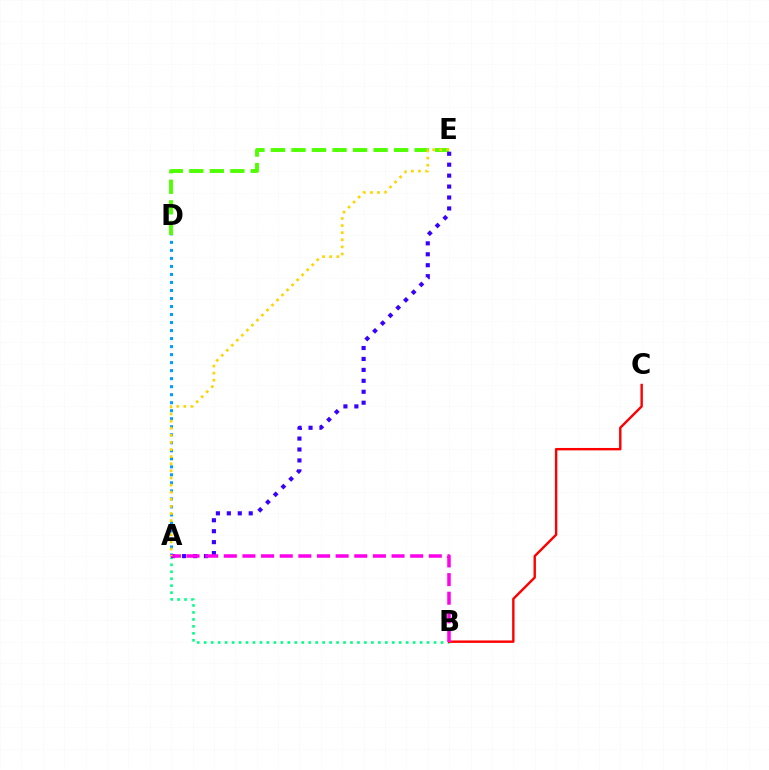{('A', 'D'): [{'color': '#009eff', 'line_style': 'dotted', 'thickness': 2.18}], ('A', 'B'): [{'color': '#00ff86', 'line_style': 'dotted', 'thickness': 1.89}, {'color': '#ff00ed', 'line_style': 'dashed', 'thickness': 2.53}], ('D', 'E'): [{'color': '#4fff00', 'line_style': 'dashed', 'thickness': 2.79}], ('A', 'E'): [{'color': '#3700ff', 'line_style': 'dotted', 'thickness': 2.97}, {'color': '#ffd500', 'line_style': 'dotted', 'thickness': 1.93}], ('B', 'C'): [{'color': '#ff0000', 'line_style': 'solid', 'thickness': 1.73}]}